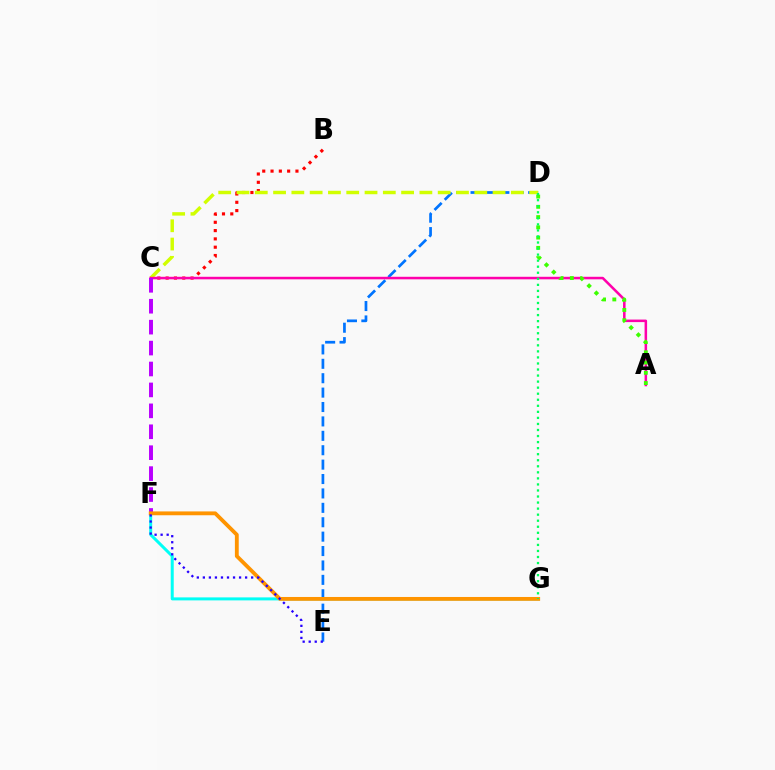{('D', 'E'): [{'color': '#0074ff', 'line_style': 'dashed', 'thickness': 1.96}], ('F', 'G'): [{'color': '#00fff6', 'line_style': 'solid', 'thickness': 2.16}, {'color': '#ff9400', 'line_style': 'solid', 'thickness': 2.76}], ('B', 'C'): [{'color': '#ff0000', 'line_style': 'dotted', 'thickness': 2.26}], ('C', 'D'): [{'color': '#d1ff00', 'line_style': 'dashed', 'thickness': 2.48}], ('A', 'C'): [{'color': '#ff00ac', 'line_style': 'solid', 'thickness': 1.83}], ('C', 'F'): [{'color': '#b900ff', 'line_style': 'dashed', 'thickness': 2.84}], ('A', 'D'): [{'color': '#3dff00', 'line_style': 'dotted', 'thickness': 2.79}], ('E', 'F'): [{'color': '#2500ff', 'line_style': 'dotted', 'thickness': 1.64}], ('D', 'G'): [{'color': '#00ff5c', 'line_style': 'dotted', 'thickness': 1.64}]}